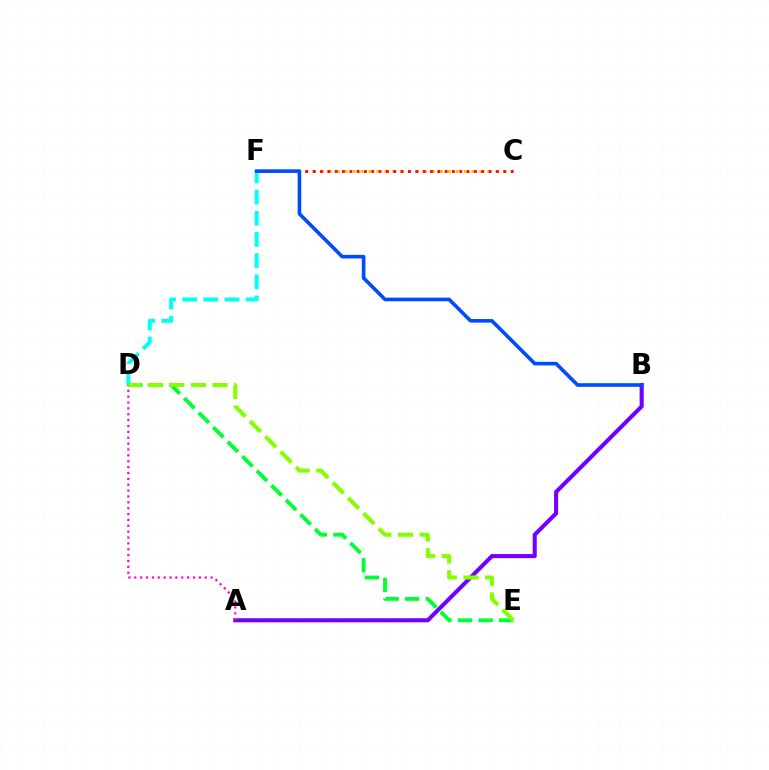{('D', 'E'): [{'color': '#00ff39', 'line_style': 'dashed', 'thickness': 2.79}, {'color': '#84ff00', 'line_style': 'dashed', 'thickness': 2.94}], ('A', 'B'): [{'color': '#7200ff', 'line_style': 'solid', 'thickness': 2.95}], ('D', 'F'): [{'color': '#00fff6', 'line_style': 'dashed', 'thickness': 2.87}], ('C', 'F'): [{'color': '#ffbd00', 'line_style': 'dotted', 'thickness': 2.15}, {'color': '#ff0000', 'line_style': 'dotted', 'thickness': 1.99}], ('A', 'D'): [{'color': '#ff00cf', 'line_style': 'dotted', 'thickness': 1.59}], ('B', 'F'): [{'color': '#004bff', 'line_style': 'solid', 'thickness': 2.6}]}